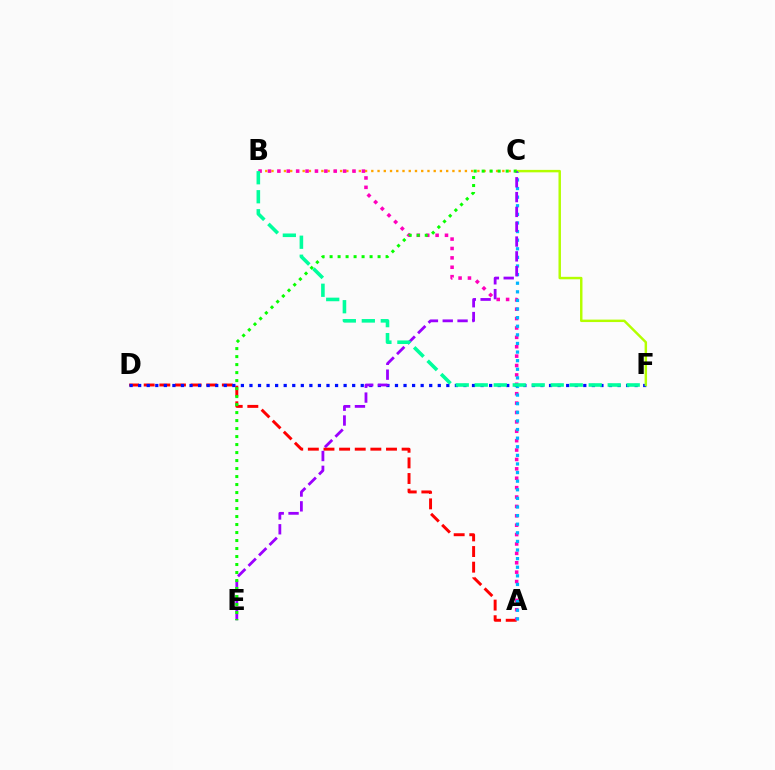{('B', 'C'): [{'color': '#ffa500', 'line_style': 'dotted', 'thickness': 1.7}], ('A', 'D'): [{'color': '#ff0000', 'line_style': 'dashed', 'thickness': 2.12}], ('A', 'B'): [{'color': '#ff00bd', 'line_style': 'dotted', 'thickness': 2.55}], ('A', 'C'): [{'color': '#00b5ff', 'line_style': 'dotted', 'thickness': 2.34}], ('D', 'F'): [{'color': '#0010ff', 'line_style': 'dotted', 'thickness': 2.33}], ('C', 'F'): [{'color': '#b3ff00', 'line_style': 'solid', 'thickness': 1.77}], ('C', 'E'): [{'color': '#9b00ff', 'line_style': 'dashed', 'thickness': 2.01}, {'color': '#08ff00', 'line_style': 'dotted', 'thickness': 2.17}], ('B', 'F'): [{'color': '#00ff9d', 'line_style': 'dashed', 'thickness': 2.58}]}